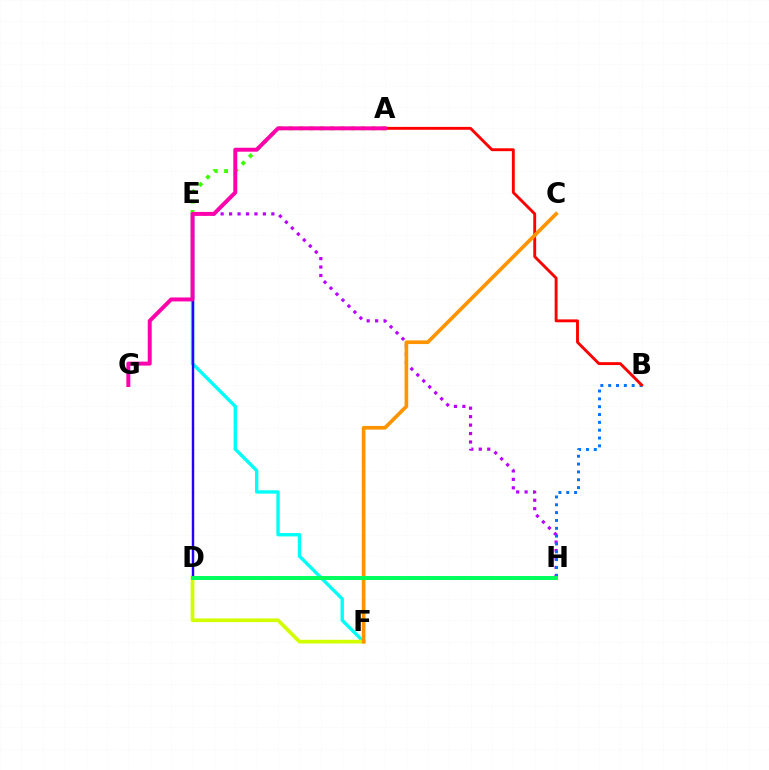{('E', 'F'): [{'color': '#00fff6', 'line_style': 'solid', 'thickness': 2.41}], ('A', 'E'): [{'color': '#3dff00', 'line_style': 'dotted', 'thickness': 2.8}], ('E', 'H'): [{'color': '#b900ff', 'line_style': 'dotted', 'thickness': 2.3}], ('B', 'H'): [{'color': '#0074ff', 'line_style': 'dotted', 'thickness': 2.13}], ('D', 'F'): [{'color': '#d1ff00', 'line_style': 'solid', 'thickness': 2.67}], ('A', 'B'): [{'color': '#ff0000', 'line_style': 'solid', 'thickness': 2.08}], ('D', 'E'): [{'color': '#2500ff', 'line_style': 'solid', 'thickness': 1.76}], ('A', 'G'): [{'color': '#ff00ac', 'line_style': 'solid', 'thickness': 2.85}], ('C', 'F'): [{'color': '#ff9400', 'line_style': 'solid', 'thickness': 2.64}], ('D', 'H'): [{'color': '#00ff5c', 'line_style': 'solid', 'thickness': 2.84}]}